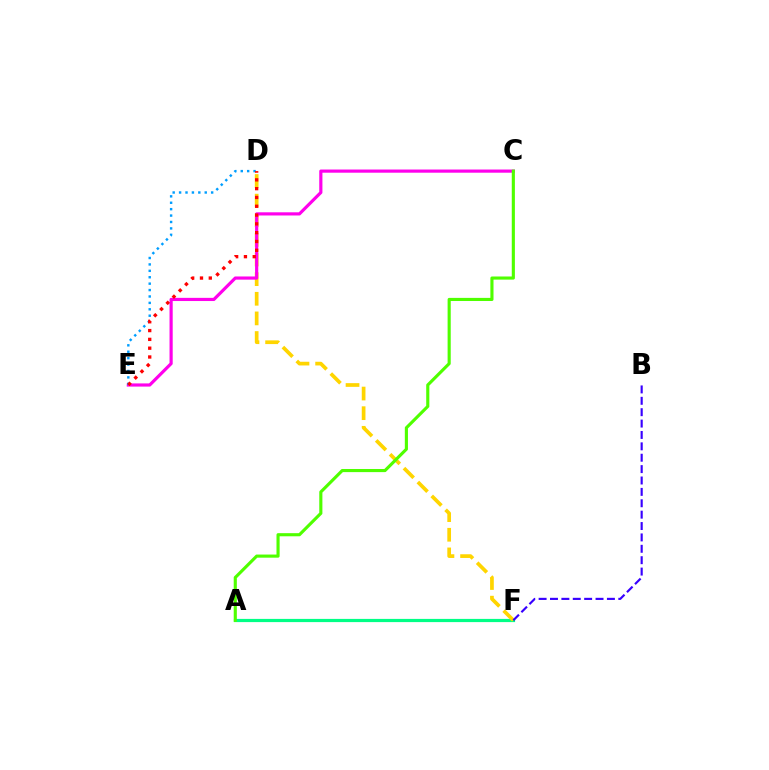{('A', 'F'): [{'color': '#00ff86', 'line_style': 'solid', 'thickness': 2.31}], ('D', 'F'): [{'color': '#ffd500', 'line_style': 'dashed', 'thickness': 2.67}], ('C', 'E'): [{'color': '#ff00ed', 'line_style': 'solid', 'thickness': 2.29}], ('D', 'E'): [{'color': '#009eff', 'line_style': 'dotted', 'thickness': 1.74}, {'color': '#ff0000', 'line_style': 'dotted', 'thickness': 2.39}], ('B', 'F'): [{'color': '#3700ff', 'line_style': 'dashed', 'thickness': 1.55}], ('A', 'C'): [{'color': '#4fff00', 'line_style': 'solid', 'thickness': 2.25}]}